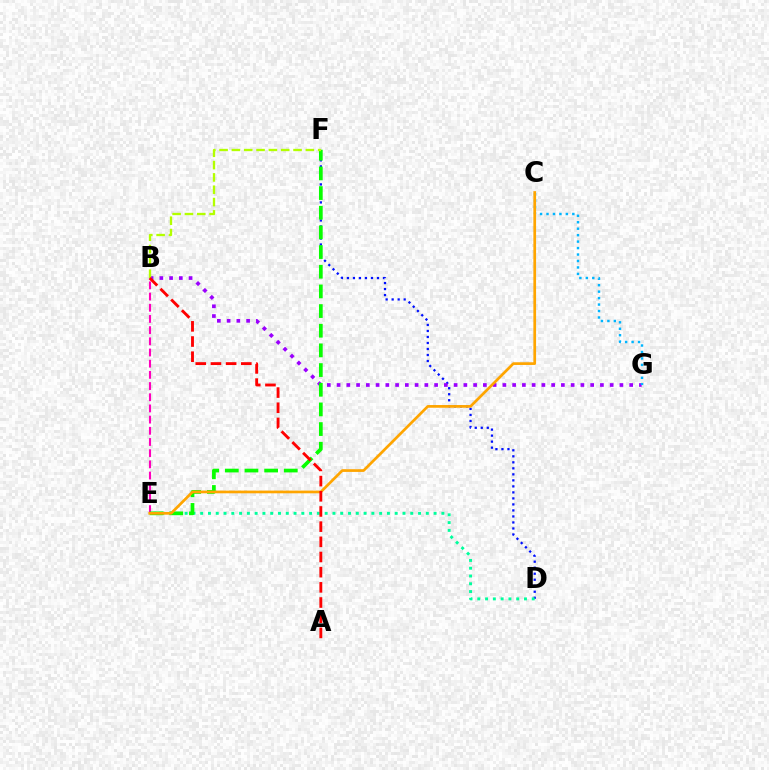{('D', 'F'): [{'color': '#0010ff', 'line_style': 'dotted', 'thickness': 1.63}], ('B', 'G'): [{'color': '#9b00ff', 'line_style': 'dotted', 'thickness': 2.65}], ('D', 'E'): [{'color': '#00ff9d', 'line_style': 'dotted', 'thickness': 2.11}], ('B', 'E'): [{'color': '#ff00bd', 'line_style': 'dashed', 'thickness': 1.52}], ('C', 'G'): [{'color': '#00b5ff', 'line_style': 'dotted', 'thickness': 1.75}], ('E', 'F'): [{'color': '#08ff00', 'line_style': 'dashed', 'thickness': 2.67}], ('B', 'F'): [{'color': '#b3ff00', 'line_style': 'dashed', 'thickness': 1.67}], ('C', 'E'): [{'color': '#ffa500', 'line_style': 'solid', 'thickness': 1.95}], ('A', 'B'): [{'color': '#ff0000', 'line_style': 'dashed', 'thickness': 2.06}]}